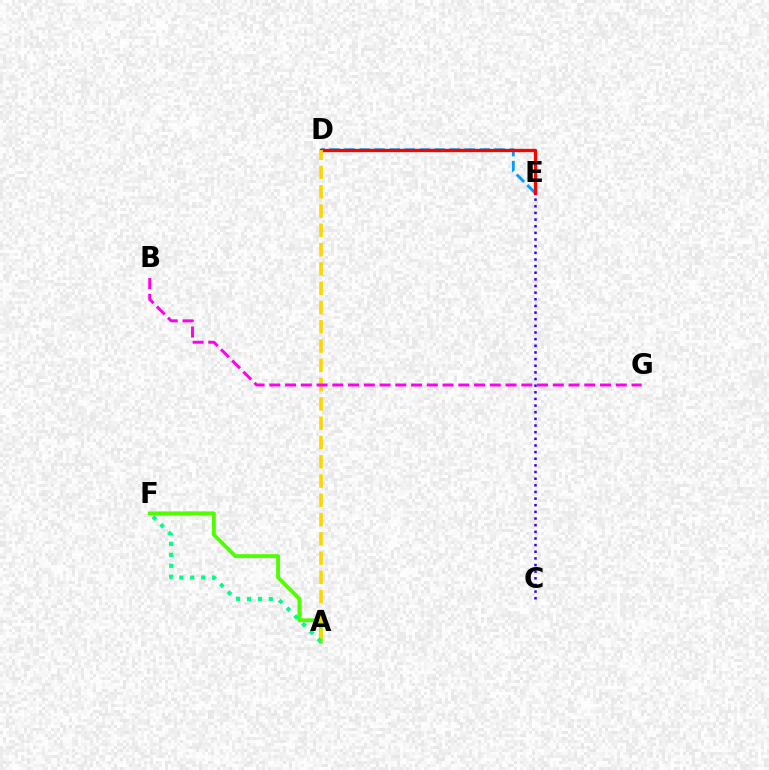{('A', 'F'): [{'color': '#4fff00', 'line_style': 'solid', 'thickness': 2.78}, {'color': '#00ff86', 'line_style': 'dotted', 'thickness': 2.97}], ('D', 'E'): [{'color': '#009eff', 'line_style': 'dashed', 'thickness': 2.04}, {'color': '#ff0000', 'line_style': 'solid', 'thickness': 2.39}], ('A', 'D'): [{'color': '#ffd500', 'line_style': 'dashed', 'thickness': 2.62}], ('B', 'G'): [{'color': '#ff00ed', 'line_style': 'dashed', 'thickness': 2.14}], ('C', 'E'): [{'color': '#3700ff', 'line_style': 'dotted', 'thickness': 1.8}]}